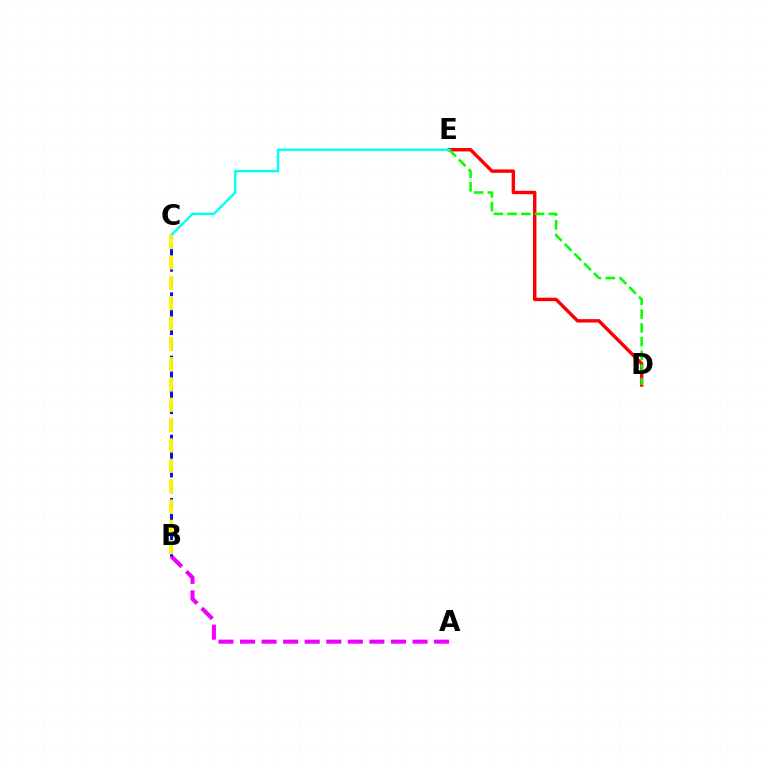{('D', 'E'): [{'color': '#ff0000', 'line_style': 'solid', 'thickness': 2.46}, {'color': '#08ff00', 'line_style': 'dashed', 'thickness': 1.86}], ('C', 'E'): [{'color': '#00fff6', 'line_style': 'solid', 'thickness': 1.73}], ('A', 'B'): [{'color': '#ee00ff', 'line_style': 'dashed', 'thickness': 2.93}], ('B', 'C'): [{'color': '#0010ff', 'line_style': 'dashed', 'thickness': 2.15}, {'color': '#fcf500', 'line_style': 'dashed', 'thickness': 2.76}]}